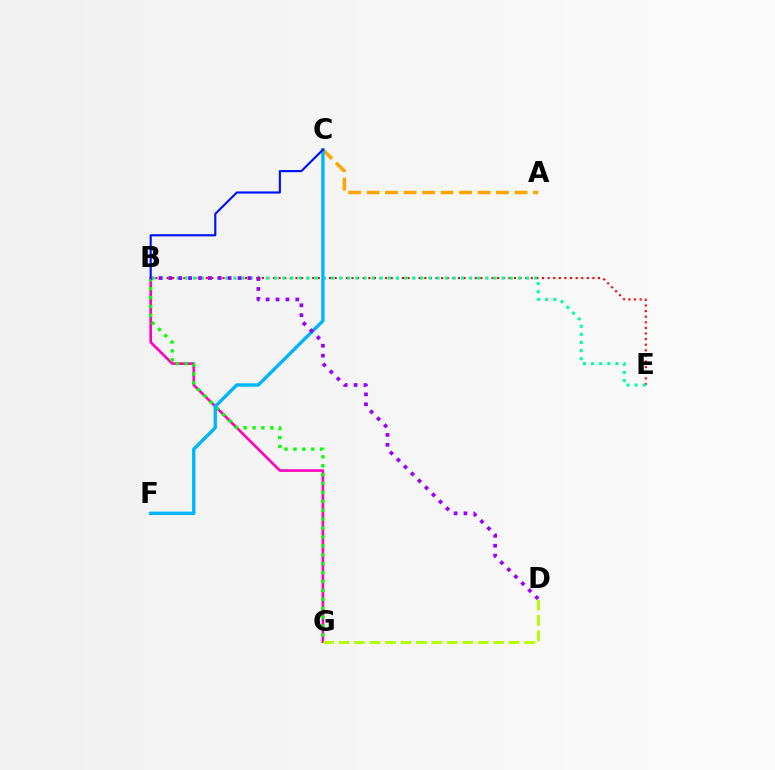{('B', 'G'): [{'color': '#ff00bd', 'line_style': 'solid', 'thickness': 1.89}, {'color': '#08ff00', 'line_style': 'dotted', 'thickness': 2.42}], ('A', 'C'): [{'color': '#ffa500', 'line_style': 'dashed', 'thickness': 2.51}], ('B', 'E'): [{'color': '#ff0000', 'line_style': 'dotted', 'thickness': 1.52}, {'color': '#00ff9d', 'line_style': 'dotted', 'thickness': 2.21}], ('C', 'F'): [{'color': '#00b5ff', 'line_style': 'solid', 'thickness': 2.41}], ('B', 'C'): [{'color': '#0010ff', 'line_style': 'solid', 'thickness': 1.54}], ('B', 'D'): [{'color': '#9b00ff', 'line_style': 'dotted', 'thickness': 2.69}], ('D', 'G'): [{'color': '#b3ff00', 'line_style': 'dashed', 'thickness': 2.1}]}